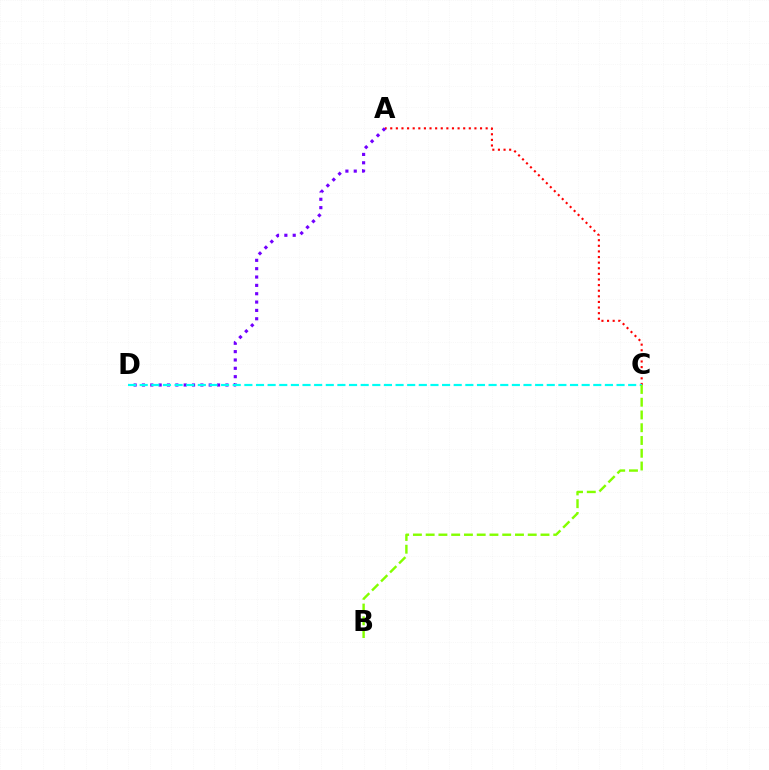{('A', 'C'): [{'color': '#ff0000', 'line_style': 'dotted', 'thickness': 1.52}], ('A', 'D'): [{'color': '#7200ff', 'line_style': 'dotted', 'thickness': 2.27}], ('C', 'D'): [{'color': '#00fff6', 'line_style': 'dashed', 'thickness': 1.58}], ('B', 'C'): [{'color': '#84ff00', 'line_style': 'dashed', 'thickness': 1.73}]}